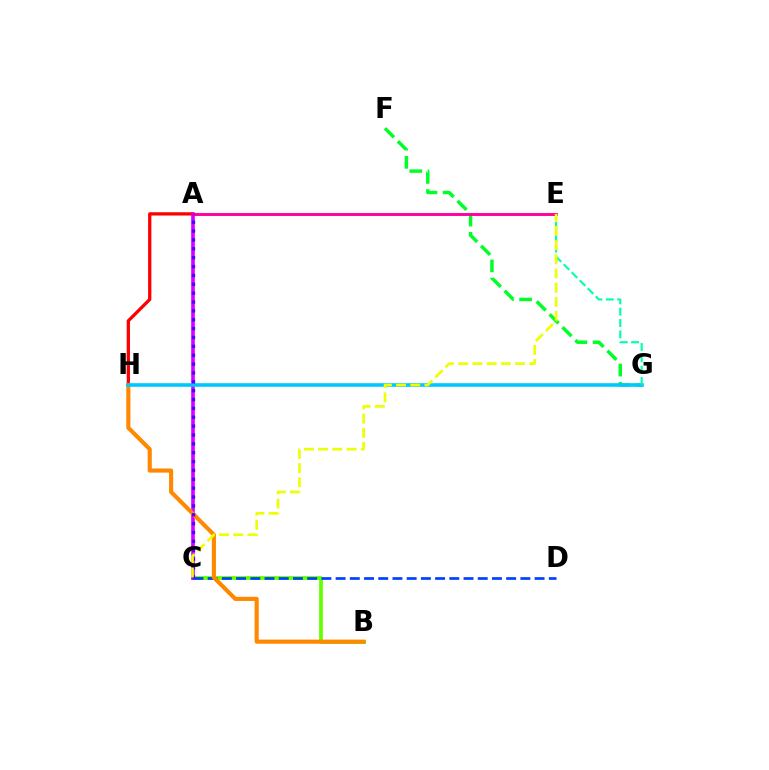{('B', 'C'): [{'color': '#66ff00', 'line_style': 'solid', 'thickness': 2.71}], ('A', 'H'): [{'color': '#ff0000', 'line_style': 'solid', 'thickness': 2.36}], ('A', 'C'): [{'color': '#d600ff', 'line_style': 'solid', 'thickness': 2.61}, {'color': '#4f00ff', 'line_style': 'dotted', 'thickness': 2.41}], ('C', 'D'): [{'color': '#003fff', 'line_style': 'dashed', 'thickness': 1.93}], ('F', 'G'): [{'color': '#00ff27', 'line_style': 'dashed', 'thickness': 2.48}], ('B', 'H'): [{'color': '#ff8800', 'line_style': 'solid', 'thickness': 2.96}], ('G', 'H'): [{'color': '#00c7ff', 'line_style': 'solid', 'thickness': 2.6}], ('A', 'E'): [{'color': '#ff00a0', 'line_style': 'solid', 'thickness': 2.09}], ('E', 'G'): [{'color': '#00ffaf', 'line_style': 'dashed', 'thickness': 1.54}], ('C', 'E'): [{'color': '#eeff00', 'line_style': 'dashed', 'thickness': 1.93}]}